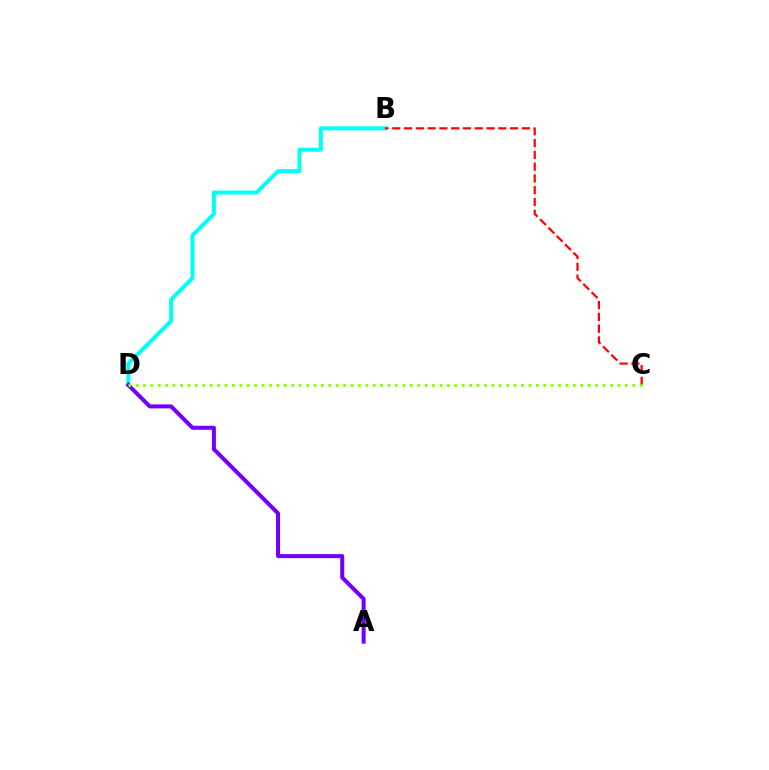{('B', 'D'): [{'color': '#00fff6', 'line_style': 'solid', 'thickness': 2.86}], ('B', 'C'): [{'color': '#ff0000', 'line_style': 'dashed', 'thickness': 1.6}], ('A', 'D'): [{'color': '#7200ff', 'line_style': 'solid', 'thickness': 2.9}], ('C', 'D'): [{'color': '#84ff00', 'line_style': 'dotted', 'thickness': 2.01}]}